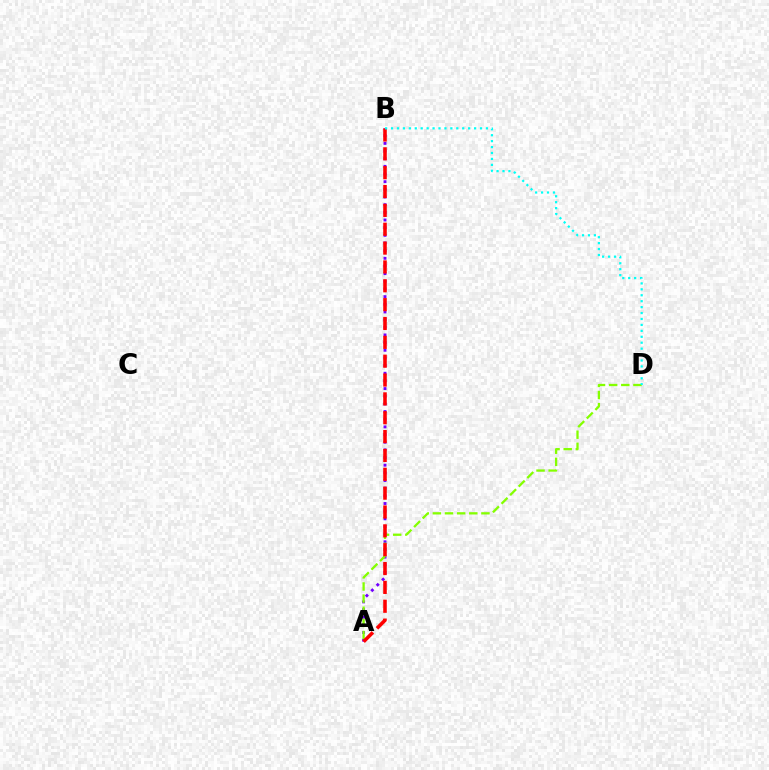{('A', 'B'): [{'color': '#7200ff', 'line_style': 'dotted', 'thickness': 2.08}, {'color': '#ff0000', 'line_style': 'dashed', 'thickness': 2.56}], ('A', 'D'): [{'color': '#84ff00', 'line_style': 'dashed', 'thickness': 1.65}], ('B', 'D'): [{'color': '#00fff6', 'line_style': 'dotted', 'thickness': 1.61}]}